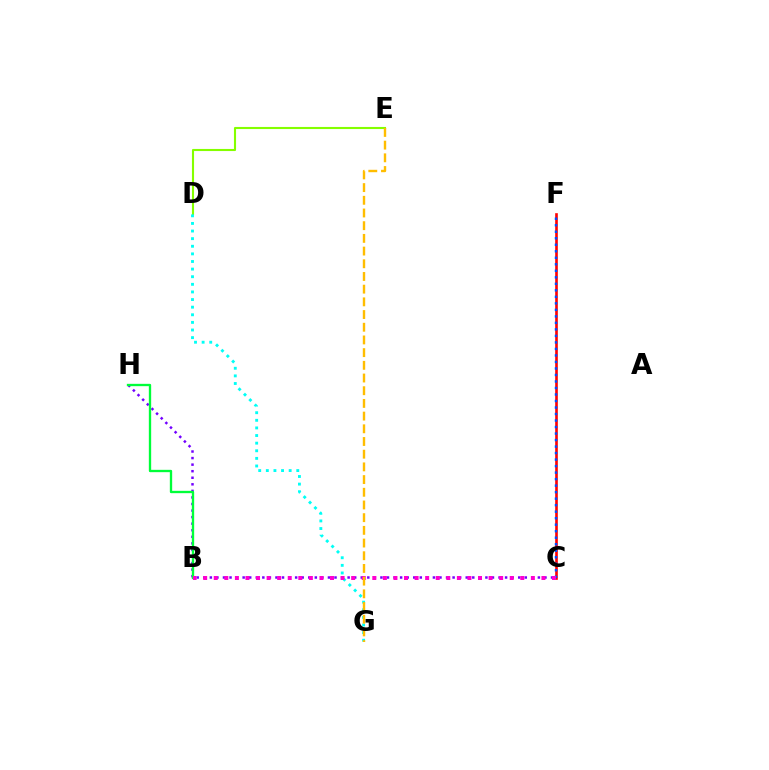{('D', 'E'): [{'color': '#84ff00', 'line_style': 'solid', 'thickness': 1.52}], ('C', 'F'): [{'color': '#ff0000', 'line_style': 'solid', 'thickness': 1.9}, {'color': '#004bff', 'line_style': 'dotted', 'thickness': 1.77}], ('C', 'H'): [{'color': '#7200ff', 'line_style': 'dotted', 'thickness': 1.78}], ('B', 'H'): [{'color': '#00ff39', 'line_style': 'solid', 'thickness': 1.68}], ('D', 'G'): [{'color': '#00fff6', 'line_style': 'dotted', 'thickness': 2.07}], ('B', 'C'): [{'color': '#ff00cf', 'line_style': 'dotted', 'thickness': 2.87}], ('E', 'G'): [{'color': '#ffbd00', 'line_style': 'dashed', 'thickness': 1.72}]}